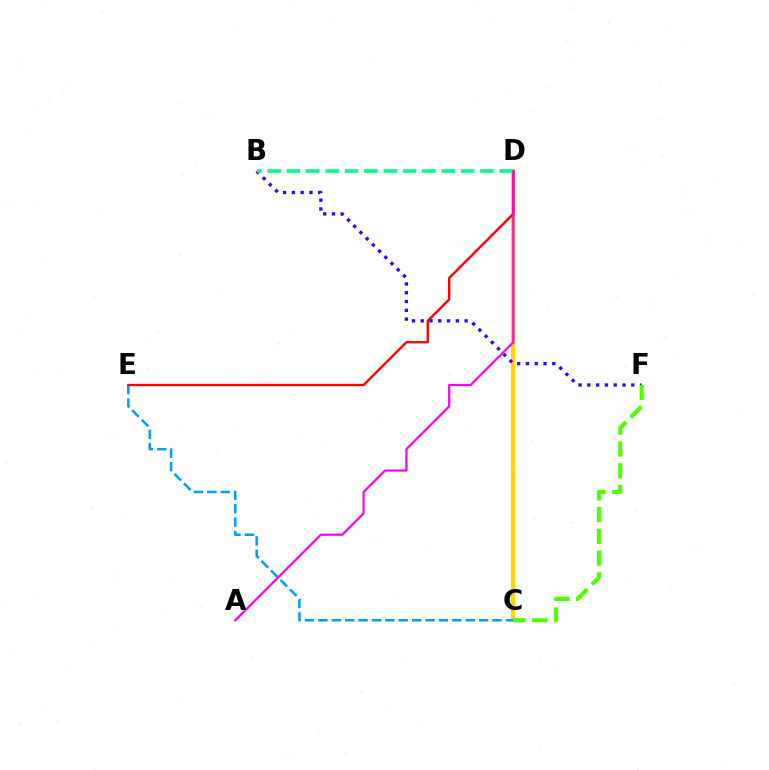{('C', 'D'): [{'color': '#ffd500', 'line_style': 'solid', 'thickness': 2.96}], ('C', 'E'): [{'color': '#009eff', 'line_style': 'dashed', 'thickness': 1.82}], ('D', 'E'): [{'color': '#ff0000', 'line_style': 'solid', 'thickness': 1.71}], ('B', 'F'): [{'color': '#3700ff', 'line_style': 'dotted', 'thickness': 2.39}], ('C', 'F'): [{'color': '#4fff00', 'line_style': 'dashed', 'thickness': 2.96}], ('B', 'D'): [{'color': '#00ff86', 'line_style': 'dashed', 'thickness': 2.63}], ('A', 'D'): [{'color': '#ff00ed', 'line_style': 'solid', 'thickness': 1.59}]}